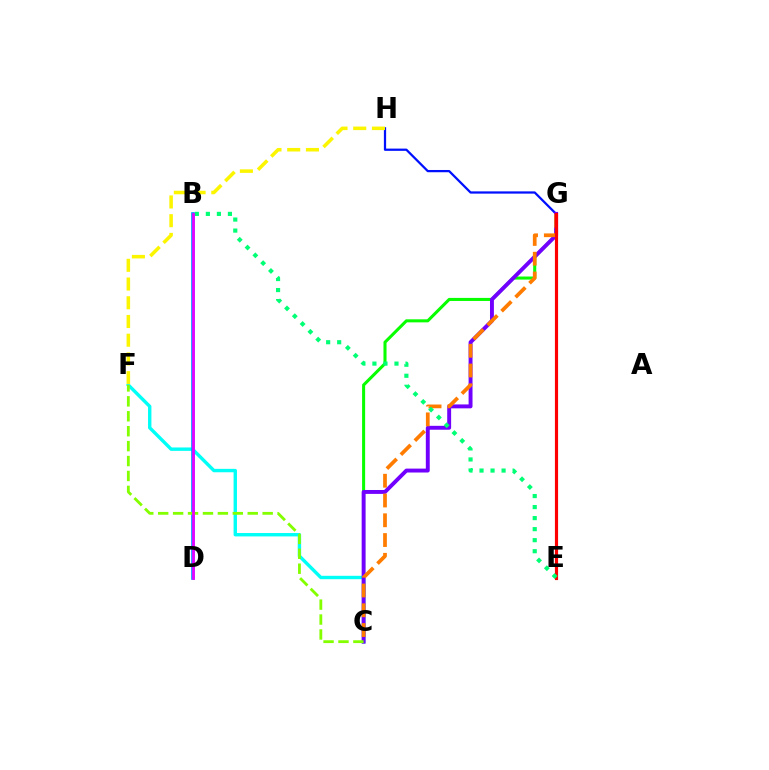{('C', 'F'): [{'color': '#00fff6', 'line_style': 'solid', 'thickness': 2.44}, {'color': '#84ff00', 'line_style': 'dashed', 'thickness': 2.03}], ('C', 'G'): [{'color': '#08ff00', 'line_style': 'solid', 'thickness': 2.2}, {'color': '#7200ff', 'line_style': 'solid', 'thickness': 2.82}, {'color': '#ff7c00', 'line_style': 'dashed', 'thickness': 2.69}], ('G', 'H'): [{'color': '#0010ff', 'line_style': 'solid', 'thickness': 1.62}], ('B', 'D'): [{'color': '#008cff', 'line_style': 'solid', 'thickness': 2.6}, {'color': '#ee00ff', 'line_style': 'solid', 'thickness': 1.95}], ('F', 'H'): [{'color': '#fcf500', 'line_style': 'dashed', 'thickness': 2.54}], ('E', 'G'): [{'color': '#ff0094', 'line_style': 'dashed', 'thickness': 1.92}, {'color': '#ff0000', 'line_style': 'solid', 'thickness': 2.29}], ('B', 'E'): [{'color': '#00ff74', 'line_style': 'dotted', 'thickness': 3.0}]}